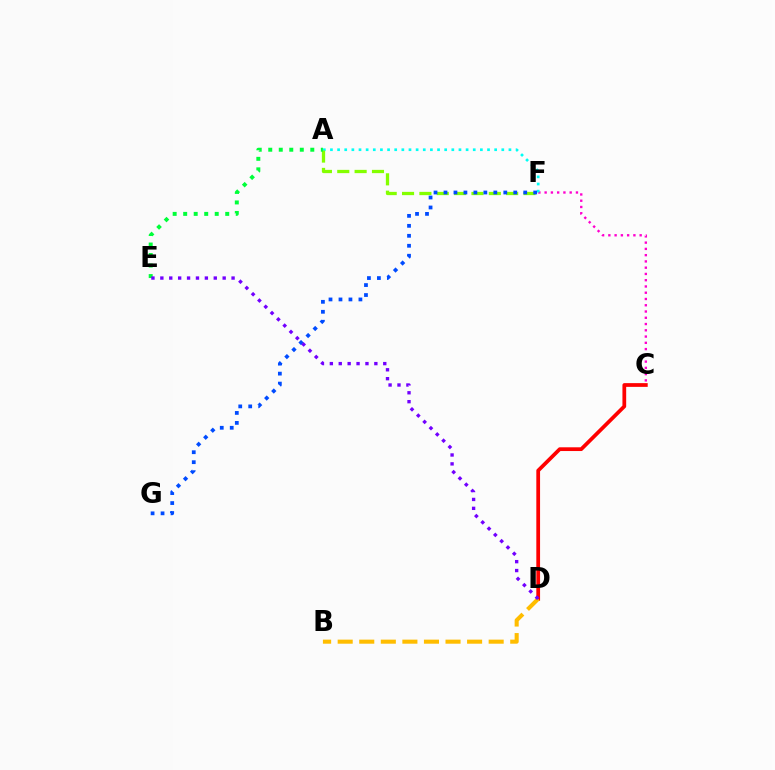{('C', 'D'): [{'color': '#ff0000', 'line_style': 'solid', 'thickness': 2.69}], ('B', 'D'): [{'color': '#ffbd00', 'line_style': 'dashed', 'thickness': 2.93}], ('C', 'F'): [{'color': '#ff00cf', 'line_style': 'dotted', 'thickness': 1.7}], ('A', 'F'): [{'color': '#00fff6', 'line_style': 'dotted', 'thickness': 1.94}, {'color': '#84ff00', 'line_style': 'dashed', 'thickness': 2.36}], ('A', 'E'): [{'color': '#00ff39', 'line_style': 'dotted', 'thickness': 2.86}], ('F', 'G'): [{'color': '#004bff', 'line_style': 'dotted', 'thickness': 2.71}], ('D', 'E'): [{'color': '#7200ff', 'line_style': 'dotted', 'thickness': 2.42}]}